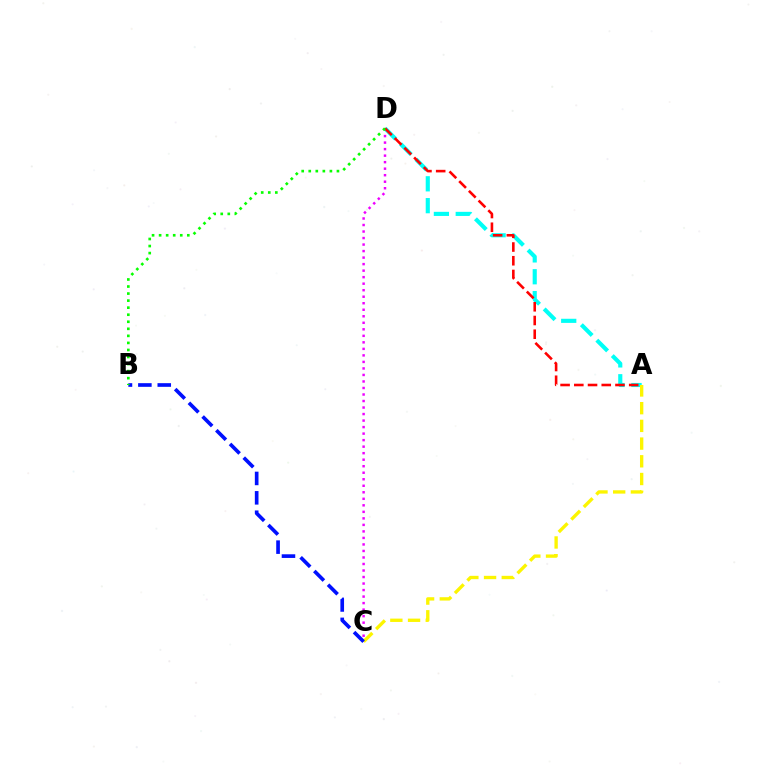{('C', 'D'): [{'color': '#ee00ff', 'line_style': 'dotted', 'thickness': 1.77}], ('A', 'D'): [{'color': '#00fff6', 'line_style': 'dashed', 'thickness': 2.97}, {'color': '#ff0000', 'line_style': 'dashed', 'thickness': 1.86}], ('A', 'C'): [{'color': '#fcf500', 'line_style': 'dashed', 'thickness': 2.41}], ('B', 'C'): [{'color': '#0010ff', 'line_style': 'dashed', 'thickness': 2.63}], ('B', 'D'): [{'color': '#08ff00', 'line_style': 'dotted', 'thickness': 1.92}]}